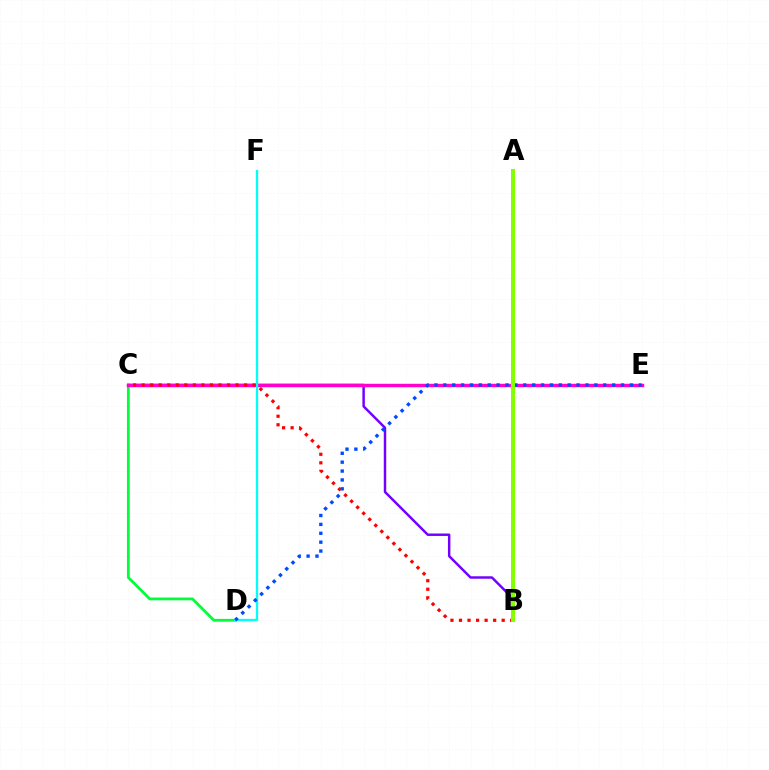{('C', 'D'): [{'color': '#00ff39', 'line_style': 'solid', 'thickness': 2.01}], ('B', 'C'): [{'color': '#7200ff', 'line_style': 'solid', 'thickness': 1.77}, {'color': '#ff0000', 'line_style': 'dotted', 'thickness': 2.32}], ('C', 'E'): [{'color': '#ff00cf', 'line_style': 'solid', 'thickness': 2.47}], ('A', 'B'): [{'color': '#ffbd00', 'line_style': 'dotted', 'thickness': 1.58}, {'color': '#84ff00', 'line_style': 'solid', 'thickness': 2.91}], ('D', 'F'): [{'color': '#00fff6', 'line_style': 'solid', 'thickness': 1.67}], ('D', 'E'): [{'color': '#004bff', 'line_style': 'dotted', 'thickness': 2.41}]}